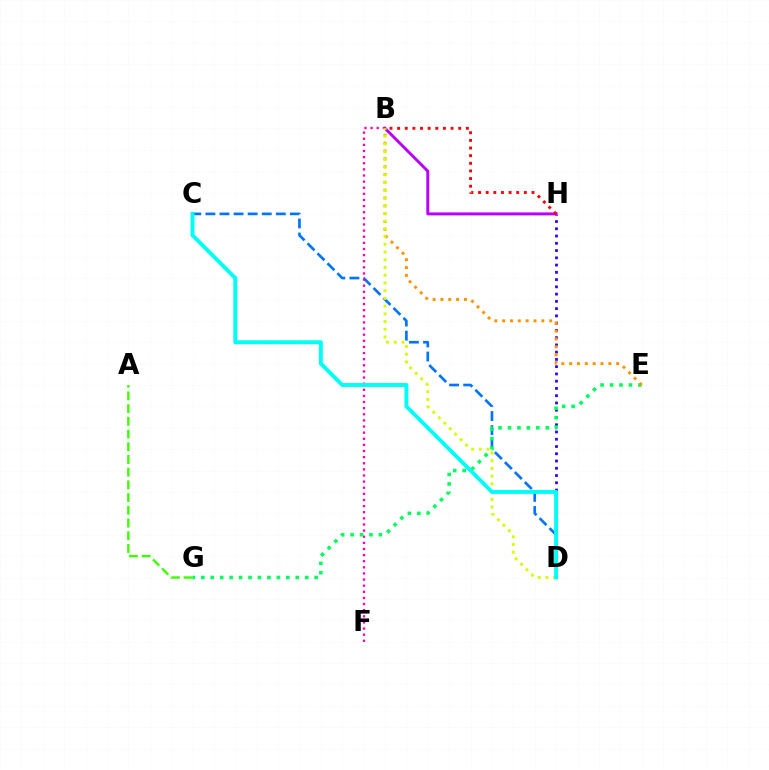{('C', 'D'): [{'color': '#0074ff', 'line_style': 'dashed', 'thickness': 1.91}, {'color': '#00fff6', 'line_style': 'solid', 'thickness': 2.82}], ('B', 'F'): [{'color': '#ff00ac', 'line_style': 'dotted', 'thickness': 1.66}], ('A', 'G'): [{'color': '#3dff00', 'line_style': 'dashed', 'thickness': 1.73}], ('D', 'H'): [{'color': '#2500ff', 'line_style': 'dotted', 'thickness': 1.97}], ('E', 'G'): [{'color': '#00ff5c', 'line_style': 'dotted', 'thickness': 2.57}], ('B', 'H'): [{'color': '#b900ff', 'line_style': 'solid', 'thickness': 2.11}, {'color': '#ff0000', 'line_style': 'dotted', 'thickness': 2.07}], ('B', 'E'): [{'color': '#ff9400', 'line_style': 'dotted', 'thickness': 2.13}], ('B', 'D'): [{'color': '#d1ff00', 'line_style': 'dotted', 'thickness': 2.1}]}